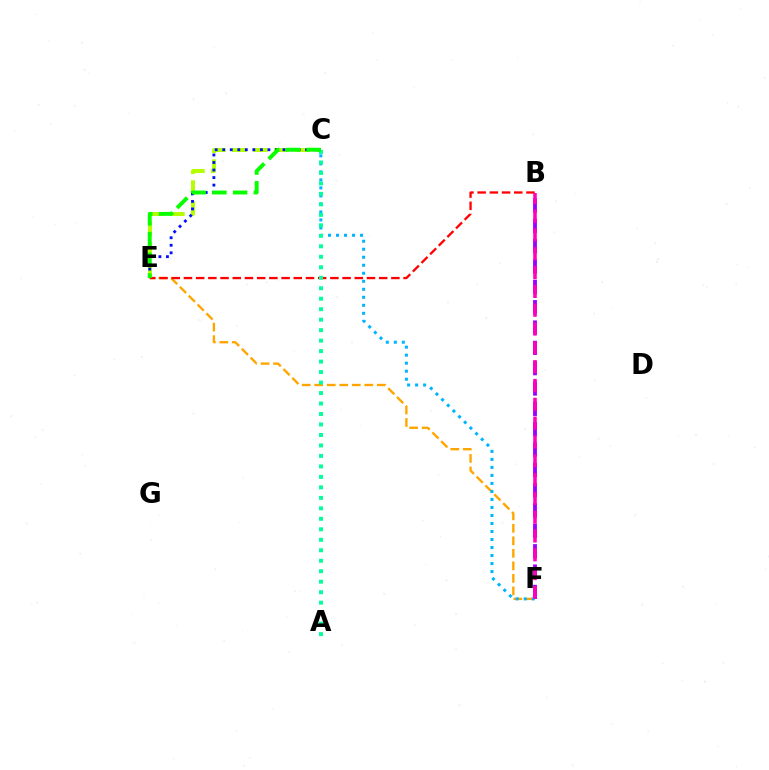{('E', 'F'): [{'color': '#ffa500', 'line_style': 'dashed', 'thickness': 1.7}], ('C', 'E'): [{'color': '#b3ff00', 'line_style': 'dashed', 'thickness': 2.85}, {'color': '#0010ff', 'line_style': 'dotted', 'thickness': 2.05}, {'color': '#08ff00', 'line_style': 'dashed', 'thickness': 2.82}], ('B', 'F'): [{'color': '#9b00ff', 'line_style': 'dashed', 'thickness': 2.76}, {'color': '#ff00bd', 'line_style': 'dashed', 'thickness': 2.56}], ('C', 'F'): [{'color': '#00b5ff', 'line_style': 'dotted', 'thickness': 2.18}], ('B', 'E'): [{'color': '#ff0000', 'line_style': 'dashed', 'thickness': 1.66}], ('A', 'C'): [{'color': '#00ff9d', 'line_style': 'dotted', 'thickness': 2.85}]}